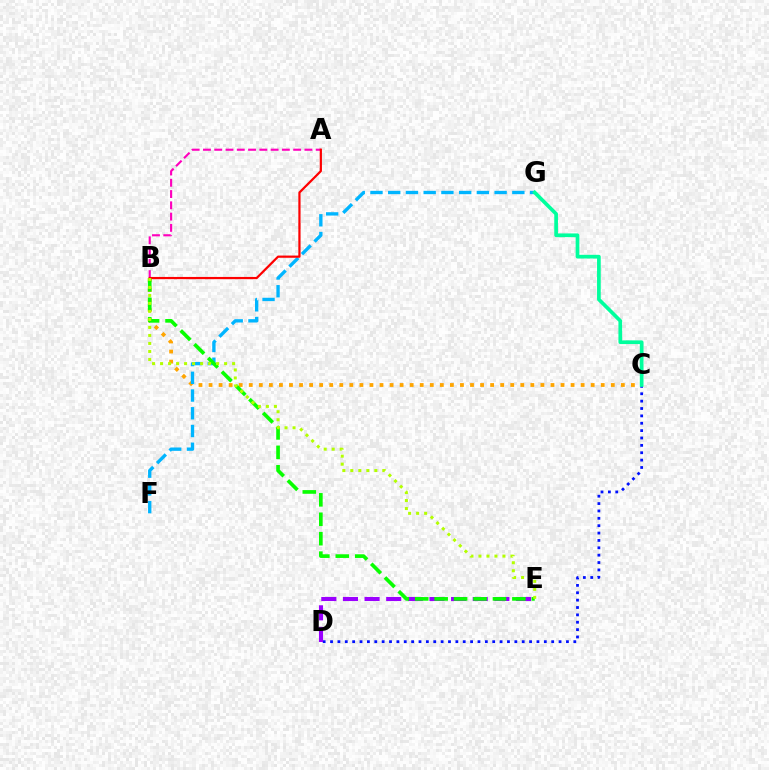{('B', 'C'): [{'color': '#ffa500', 'line_style': 'dotted', 'thickness': 2.73}], ('C', 'D'): [{'color': '#0010ff', 'line_style': 'dotted', 'thickness': 2.0}], ('F', 'G'): [{'color': '#00b5ff', 'line_style': 'dashed', 'thickness': 2.41}], ('D', 'E'): [{'color': '#9b00ff', 'line_style': 'dashed', 'thickness': 2.94}], ('B', 'E'): [{'color': '#08ff00', 'line_style': 'dashed', 'thickness': 2.64}, {'color': '#b3ff00', 'line_style': 'dotted', 'thickness': 2.17}], ('A', 'B'): [{'color': '#ff00bd', 'line_style': 'dashed', 'thickness': 1.53}, {'color': '#ff0000', 'line_style': 'solid', 'thickness': 1.6}], ('C', 'G'): [{'color': '#00ff9d', 'line_style': 'solid', 'thickness': 2.66}]}